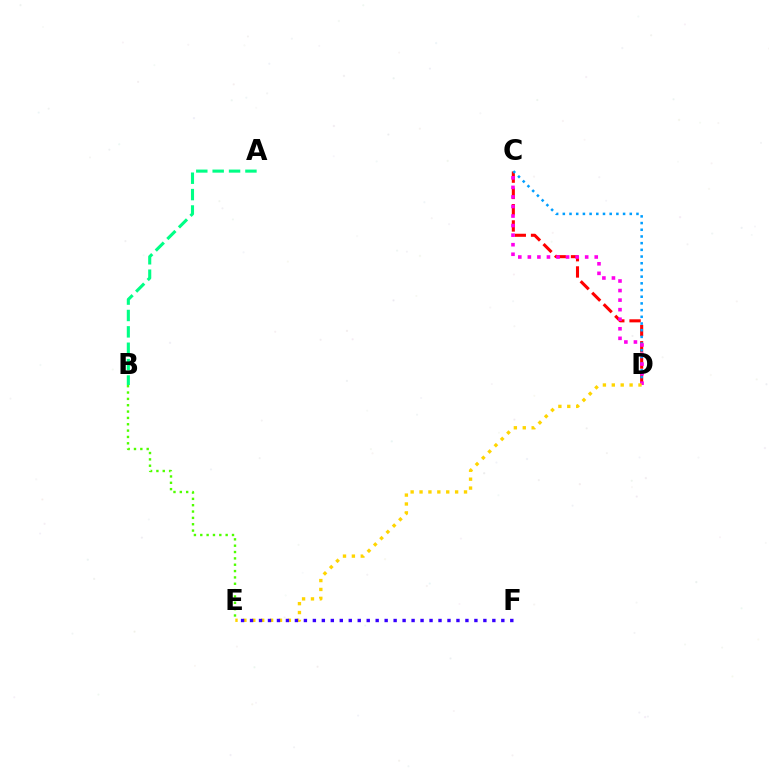{('B', 'E'): [{'color': '#4fff00', 'line_style': 'dotted', 'thickness': 1.72}], ('A', 'B'): [{'color': '#00ff86', 'line_style': 'dashed', 'thickness': 2.23}], ('C', 'D'): [{'color': '#ff0000', 'line_style': 'dashed', 'thickness': 2.21}, {'color': '#009eff', 'line_style': 'dotted', 'thickness': 1.82}, {'color': '#ff00ed', 'line_style': 'dotted', 'thickness': 2.6}], ('D', 'E'): [{'color': '#ffd500', 'line_style': 'dotted', 'thickness': 2.42}], ('E', 'F'): [{'color': '#3700ff', 'line_style': 'dotted', 'thickness': 2.44}]}